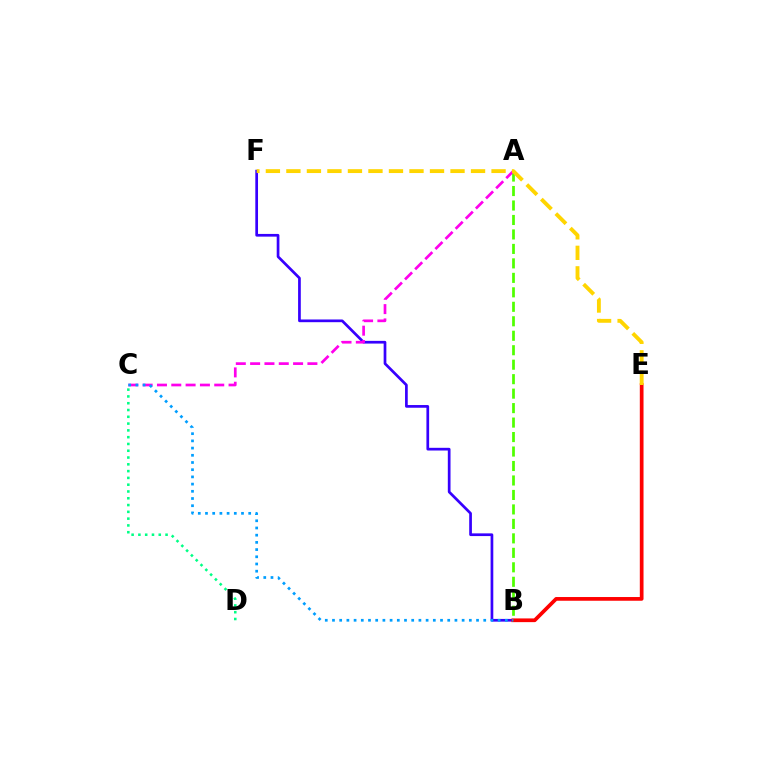{('A', 'B'): [{'color': '#4fff00', 'line_style': 'dashed', 'thickness': 1.97}], ('C', 'D'): [{'color': '#00ff86', 'line_style': 'dotted', 'thickness': 1.84}], ('B', 'F'): [{'color': '#3700ff', 'line_style': 'solid', 'thickness': 1.95}], ('B', 'E'): [{'color': '#ff0000', 'line_style': 'solid', 'thickness': 2.67}], ('A', 'C'): [{'color': '#ff00ed', 'line_style': 'dashed', 'thickness': 1.95}], ('B', 'C'): [{'color': '#009eff', 'line_style': 'dotted', 'thickness': 1.96}], ('E', 'F'): [{'color': '#ffd500', 'line_style': 'dashed', 'thickness': 2.79}]}